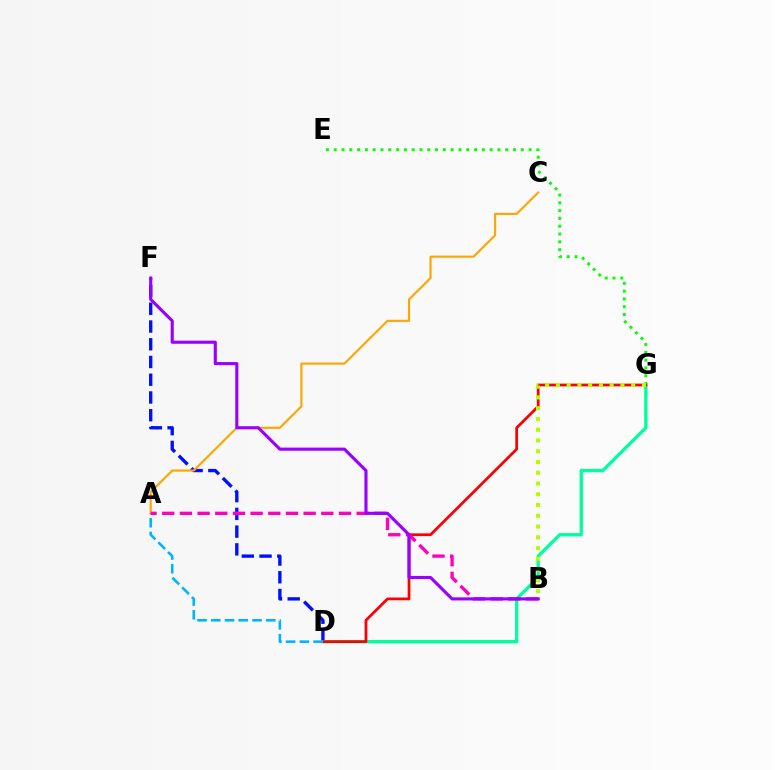{('E', 'G'): [{'color': '#08ff00', 'line_style': 'dotted', 'thickness': 2.12}], ('D', 'F'): [{'color': '#0010ff', 'line_style': 'dashed', 'thickness': 2.41}], ('A', 'C'): [{'color': '#ffa500', 'line_style': 'solid', 'thickness': 1.54}], ('D', 'G'): [{'color': '#00ff9d', 'line_style': 'solid', 'thickness': 2.39}, {'color': '#ff0000', 'line_style': 'solid', 'thickness': 1.99}], ('A', 'D'): [{'color': '#00b5ff', 'line_style': 'dashed', 'thickness': 1.87}], ('A', 'B'): [{'color': '#ff00bd', 'line_style': 'dashed', 'thickness': 2.4}], ('B', 'G'): [{'color': '#b3ff00', 'line_style': 'dotted', 'thickness': 2.92}], ('B', 'F'): [{'color': '#9b00ff', 'line_style': 'solid', 'thickness': 2.24}]}